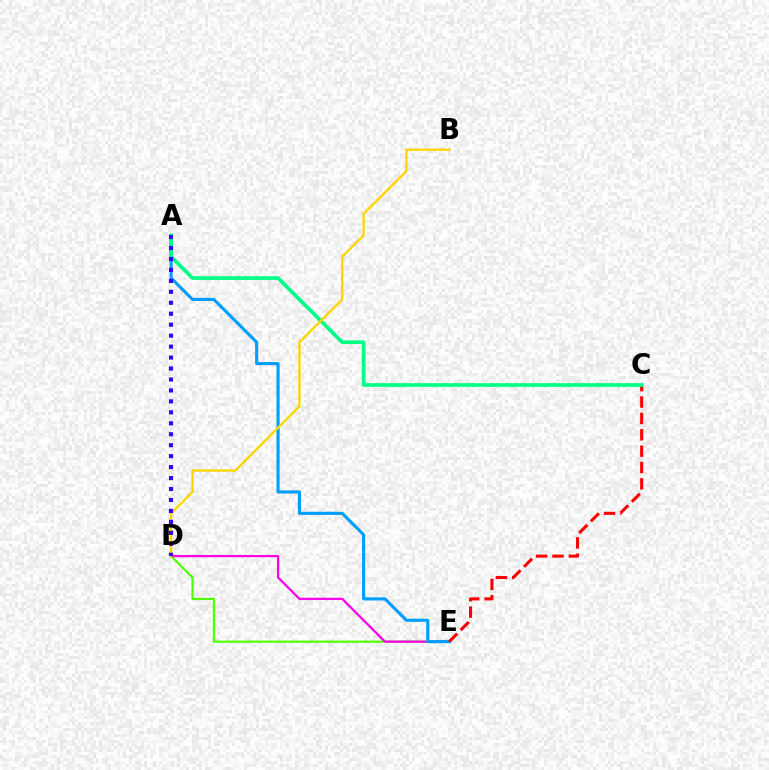{('D', 'E'): [{'color': '#4fff00', 'line_style': 'solid', 'thickness': 1.55}, {'color': '#ff00ed', 'line_style': 'solid', 'thickness': 1.63}], ('A', 'E'): [{'color': '#009eff', 'line_style': 'solid', 'thickness': 2.24}], ('C', 'E'): [{'color': '#ff0000', 'line_style': 'dashed', 'thickness': 2.22}], ('A', 'C'): [{'color': '#00ff86', 'line_style': 'solid', 'thickness': 2.67}], ('B', 'D'): [{'color': '#ffd500', 'line_style': 'solid', 'thickness': 1.68}], ('A', 'D'): [{'color': '#3700ff', 'line_style': 'dotted', 'thickness': 2.98}]}